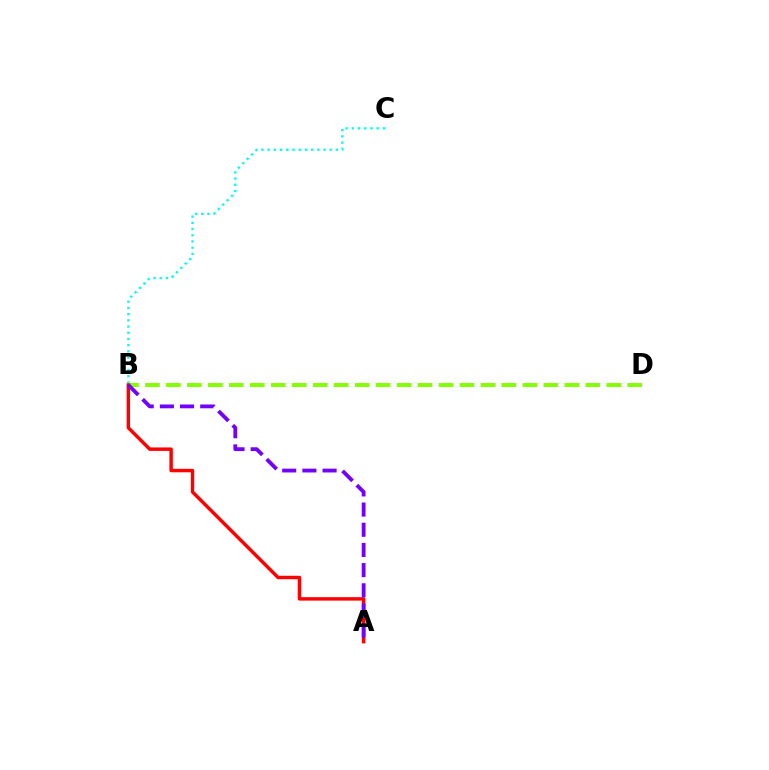{('B', 'C'): [{'color': '#00fff6', 'line_style': 'dotted', 'thickness': 1.69}], ('B', 'D'): [{'color': '#84ff00', 'line_style': 'dashed', 'thickness': 2.85}], ('A', 'B'): [{'color': '#ff0000', 'line_style': 'solid', 'thickness': 2.48}, {'color': '#7200ff', 'line_style': 'dashed', 'thickness': 2.74}]}